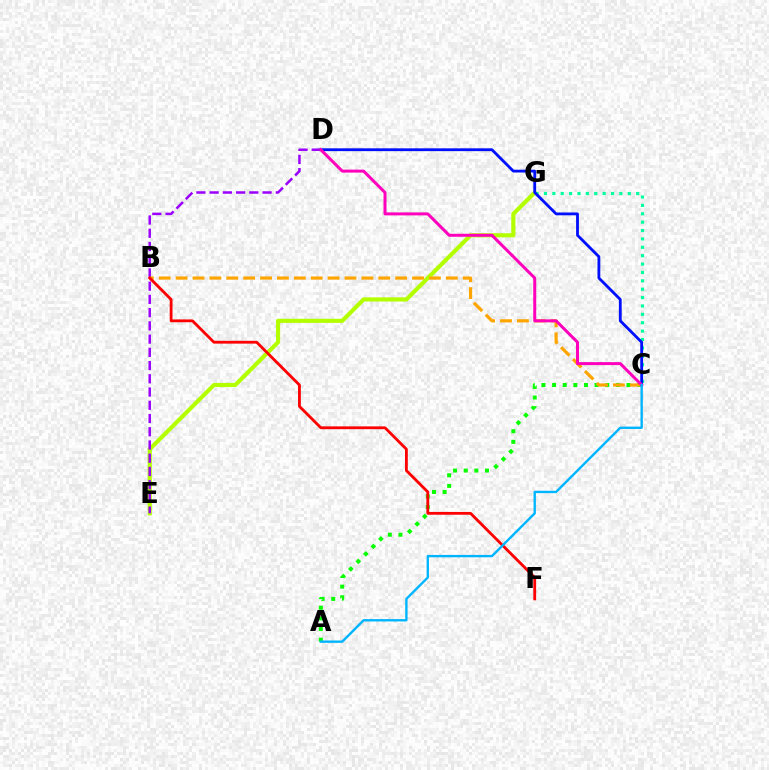{('E', 'G'): [{'color': '#b3ff00', 'line_style': 'solid', 'thickness': 2.99}], ('C', 'G'): [{'color': '#00ff9d', 'line_style': 'dotted', 'thickness': 2.28}], ('D', 'E'): [{'color': '#9b00ff', 'line_style': 'dashed', 'thickness': 1.8}], ('A', 'C'): [{'color': '#08ff00', 'line_style': 'dotted', 'thickness': 2.89}, {'color': '#00b5ff', 'line_style': 'solid', 'thickness': 1.71}], ('B', 'C'): [{'color': '#ffa500', 'line_style': 'dashed', 'thickness': 2.29}], ('B', 'F'): [{'color': '#ff0000', 'line_style': 'solid', 'thickness': 2.02}], ('C', 'D'): [{'color': '#0010ff', 'line_style': 'solid', 'thickness': 2.03}, {'color': '#ff00bd', 'line_style': 'solid', 'thickness': 2.15}]}